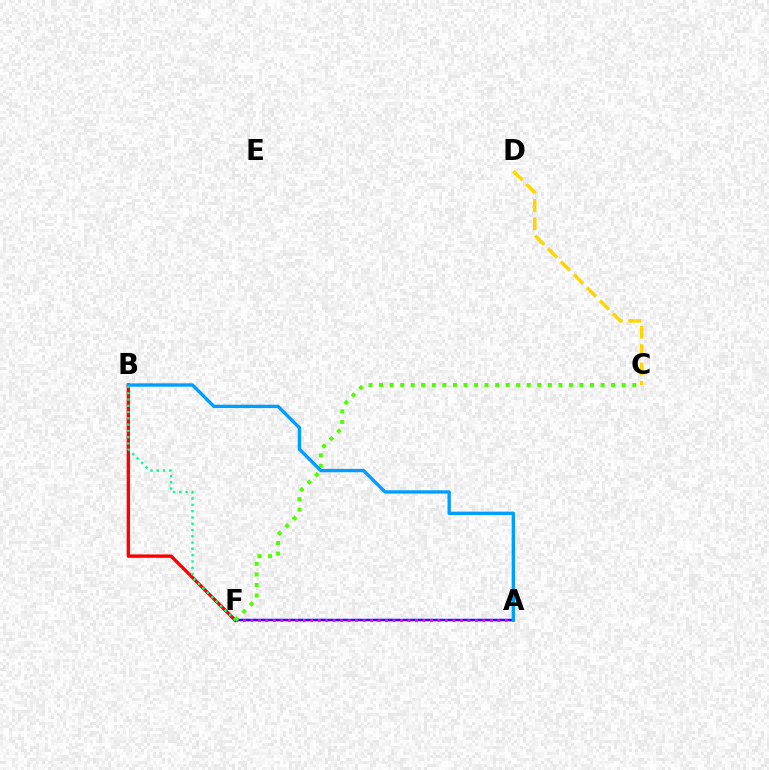{('A', 'F'): [{'color': '#3700ff', 'line_style': 'solid', 'thickness': 1.79}, {'color': '#ff00ed', 'line_style': 'dotted', 'thickness': 2.03}], ('B', 'F'): [{'color': '#ff0000', 'line_style': 'solid', 'thickness': 2.42}, {'color': '#00ff86', 'line_style': 'dotted', 'thickness': 1.71}], ('C', 'D'): [{'color': '#ffd500', 'line_style': 'dashed', 'thickness': 2.49}], ('C', 'F'): [{'color': '#4fff00', 'line_style': 'dotted', 'thickness': 2.87}], ('A', 'B'): [{'color': '#009eff', 'line_style': 'solid', 'thickness': 2.41}]}